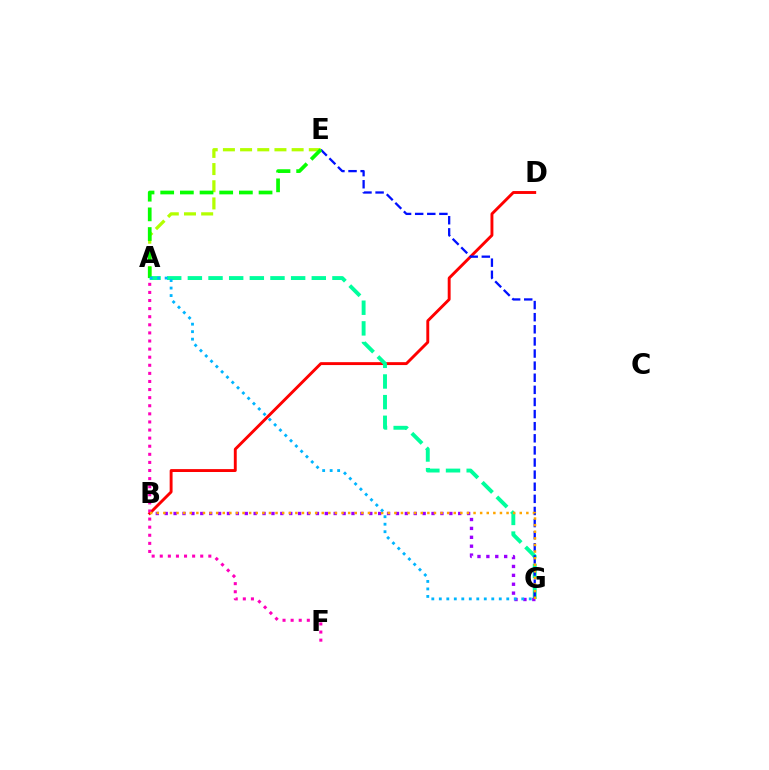{('A', 'E'): [{'color': '#b3ff00', 'line_style': 'dashed', 'thickness': 2.33}, {'color': '#08ff00', 'line_style': 'dashed', 'thickness': 2.67}], ('B', 'D'): [{'color': '#ff0000', 'line_style': 'solid', 'thickness': 2.09}], ('A', 'G'): [{'color': '#00ff9d', 'line_style': 'dashed', 'thickness': 2.81}, {'color': '#00b5ff', 'line_style': 'dotted', 'thickness': 2.04}], ('E', 'G'): [{'color': '#0010ff', 'line_style': 'dashed', 'thickness': 1.65}], ('A', 'F'): [{'color': '#ff00bd', 'line_style': 'dotted', 'thickness': 2.2}], ('B', 'G'): [{'color': '#9b00ff', 'line_style': 'dotted', 'thickness': 2.42}, {'color': '#ffa500', 'line_style': 'dotted', 'thickness': 1.79}]}